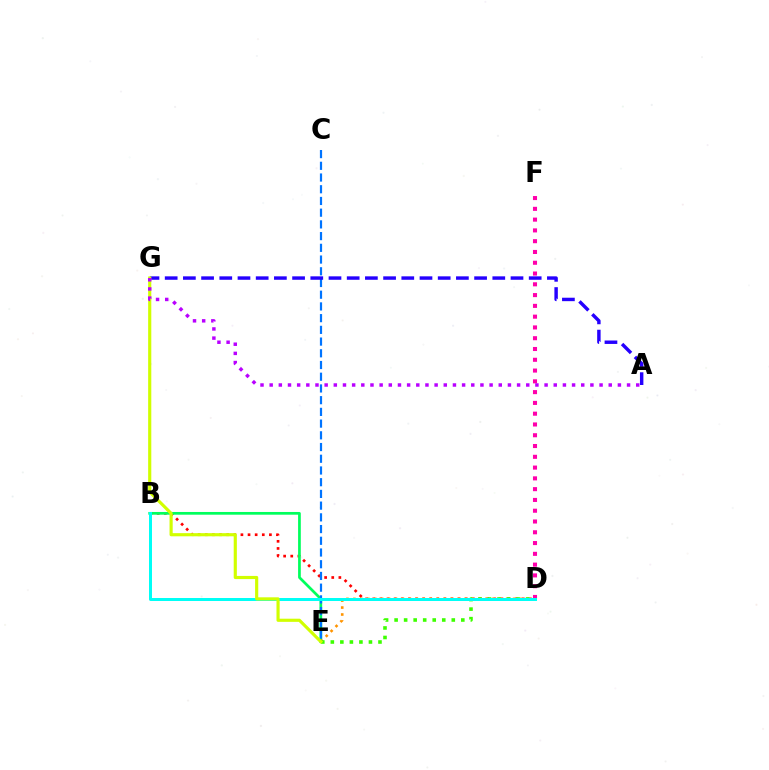{('B', 'D'): [{'color': '#ff0000', 'line_style': 'dotted', 'thickness': 1.94}, {'color': '#00fff6', 'line_style': 'solid', 'thickness': 2.16}], ('B', 'E'): [{'color': '#00ff5c', 'line_style': 'solid', 'thickness': 1.96}], ('C', 'E'): [{'color': '#0074ff', 'line_style': 'dashed', 'thickness': 1.59}], ('D', 'E'): [{'color': '#ff9400', 'line_style': 'dotted', 'thickness': 1.89}, {'color': '#3dff00', 'line_style': 'dotted', 'thickness': 2.59}], ('D', 'F'): [{'color': '#ff00ac', 'line_style': 'dotted', 'thickness': 2.93}], ('A', 'G'): [{'color': '#2500ff', 'line_style': 'dashed', 'thickness': 2.47}, {'color': '#b900ff', 'line_style': 'dotted', 'thickness': 2.49}], ('E', 'G'): [{'color': '#d1ff00', 'line_style': 'solid', 'thickness': 2.27}]}